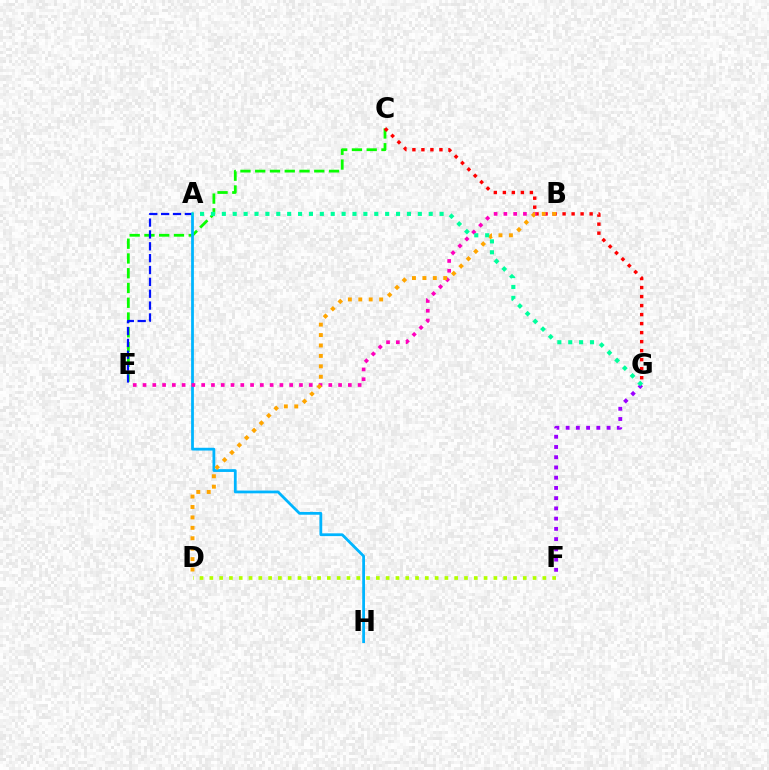{('C', 'E'): [{'color': '#08ff00', 'line_style': 'dashed', 'thickness': 2.01}], ('C', 'G'): [{'color': '#ff0000', 'line_style': 'dotted', 'thickness': 2.45}], ('A', 'E'): [{'color': '#0010ff', 'line_style': 'dashed', 'thickness': 1.61}], ('A', 'H'): [{'color': '#00b5ff', 'line_style': 'solid', 'thickness': 2.0}], ('F', 'G'): [{'color': '#9b00ff', 'line_style': 'dotted', 'thickness': 2.78}], ('B', 'E'): [{'color': '#ff00bd', 'line_style': 'dotted', 'thickness': 2.66}], ('B', 'D'): [{'color': '#ffa500', 'line_style': 'dotted', 'thickness': 2.83}], ('A', 'G'): [{'color': '#00ff9d', 'line_style': 'dotted', 'thickness': 2.96}], ('D', 'F'): [{'color': '#b3ff00', 'line_style': 'dotted', 'thickness': 2.66}]}